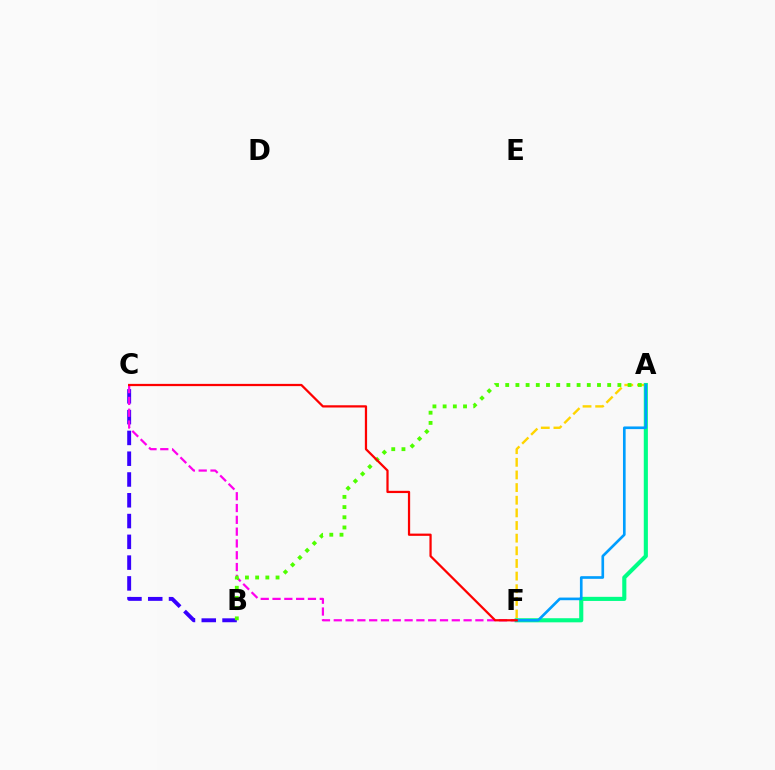{('B', 'C'): [{'color': '#3700ff', 'line_style': 'dashed', 'thickness': 2.82}], ('C', 'F'): [{'color': '#ff00ed', 'line_style': 'dashed', 'thickness': 1.6}, {'color': '#ff0000', 'line_style': 'solid', 'thickness': 1.62}], ('A', 'F'): [{'color': '#ffd500', 'line_style': 'dashed', 'thickness': 1.72}, {'color': '#00ff86', 'line_style': 'solid', 'thickness': 2.96}, {'color': '#009eff', 'line_style': 'solid', 'thickness': 1.91}], ('A', 'B'): [{'color': '#4fff00', 'line_style': 'dotted', 'thickness': 2.77}]}